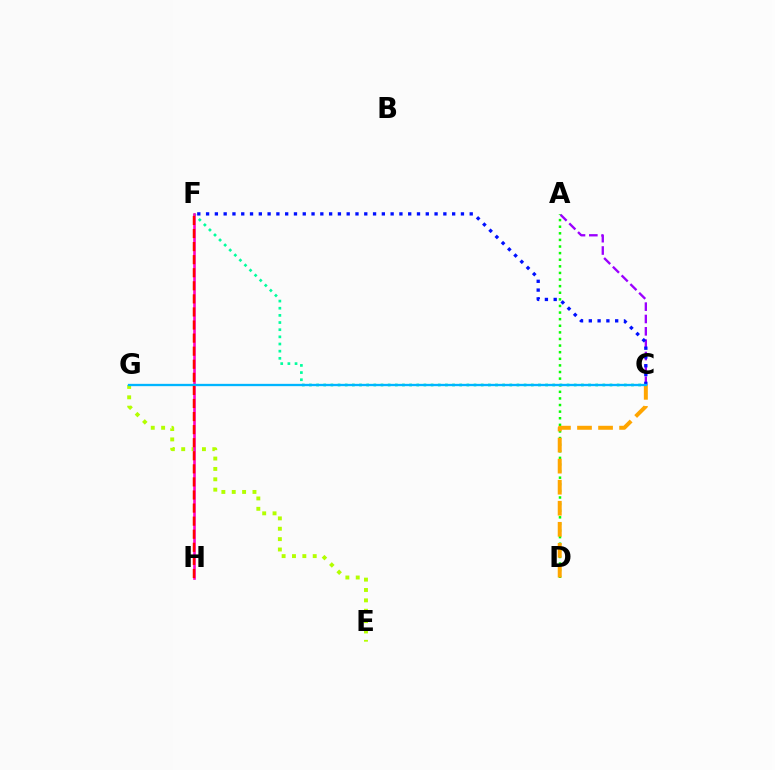{('C', 'F'): [{'color': '#00ff9d', 'line_style': 'dotted', 'thickness': 1.94}, {'color': '#0010ff', 'line_style': 'dotted', 'thickness': 2.39}], ('A', 'D'): [{'color': '#08ff00', 'line_style': 'dotted', 'thickness': 1.79}], ('A', 'C'): [{'color': '#9b00ff', 'line_style': 'dashed', 'thickness': 1.68}], ('E', 'G'): [{'color': '#b3ff00', 'line_style': 'dotted', 'thickness': 2.82}], ('C', 'D'): [{'color': '#ffa500', 'line_style': 'dashed', 'thickness': 2.86}], ('F', 'H'): [{'color': '#ff00bd', 'line_style': 'solid', 'thickness': 1.87}, {'color': '#ff0000', 'line_style': 'dashed', 'thickness': 1.78}], ('C', 'G'): [{'color': '#00b5ff', 'line_style': 'solid', 'thickness': 1.66}]}